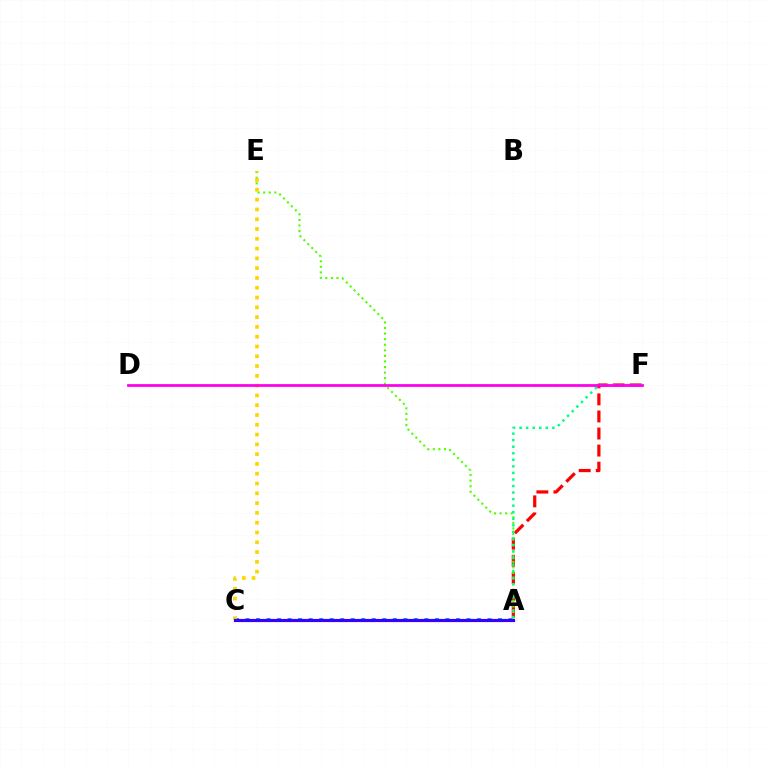{('A', 'C'): [{'color': '#009eff', 'line_style': 'dotted', 'thickness': 2.86}, {'color': '#3700ff', 'line_style': 'solid', 'thickness': 2.28}], ('A', 'F'): [{'color': '#ff0000', 'line_style': 'dashed', 'thickness': 2.32}, {'color': '#00ff86', 'line_style': 'dotted', 'thickness': 1.78}], ('A', 'E'): [{'color': '#4fff00', 'line_style': 'dotted', 'thickness': 1.51}], ('C', 'E'): [{'color': '#ffd500', 'line_style': 'dotted', 'thickness': 2.66}], ('D', 'F'): [{'color': '#ff00ed', 'line_style': 'solid', 'thickness': 2.0}]}